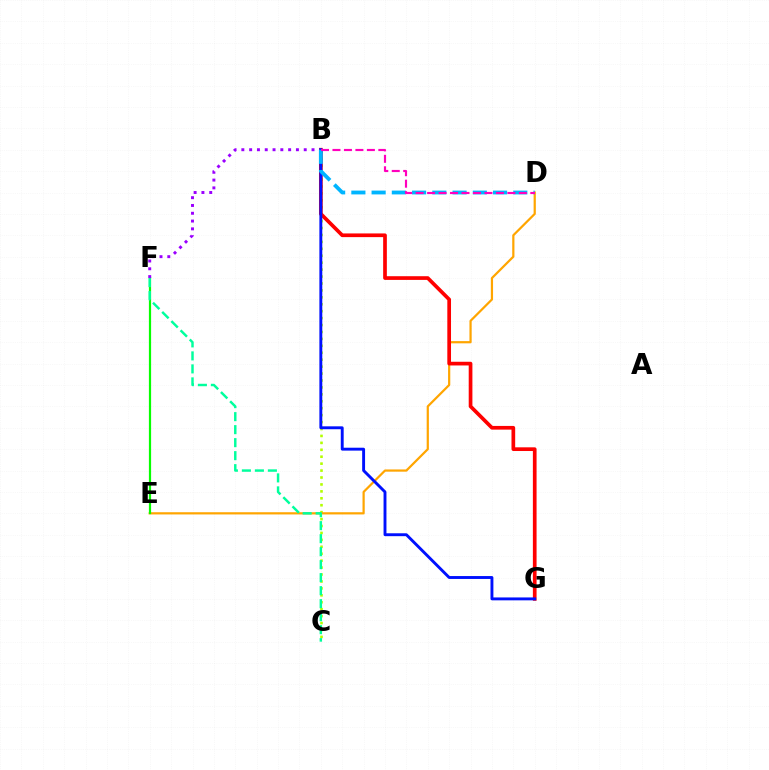{('B', 'C'): [{'color': '#b3ff00', 'line_style': 'dotted', 'thickness': 1.88}], ('D', 'E'): [{'color': '#ffa500', 'line_style': 'solid', 'thickness': 1.6}], ('E', 'F'): [{'color': '#08ff00', 'line_style': 'solid', 'thickness': 1.59}], ('B', 'G'): [{'color': '#ff0000', 'line_style': 'solid', 'thickness': 2.66}, {'color': '#0010ff', 'line_style': 'solid', 'thickness': 2.09}], ('C', 'F'): [{'color': '#00ff9d', 'line_style': 'dashed', 'thickness': 1.77}], ('B', 'F'): [{'color': '#9b00ff', 'line_style': 'dotted', 'thickness': 2.12}], ('B', 'D'): [{'color': '#00b5ff', 'line_style': 'dashed', 'thickness': 2.75}, {'color': '#ff00bd', 'line_style': 'dashed', 'thickness': 1.56}]}